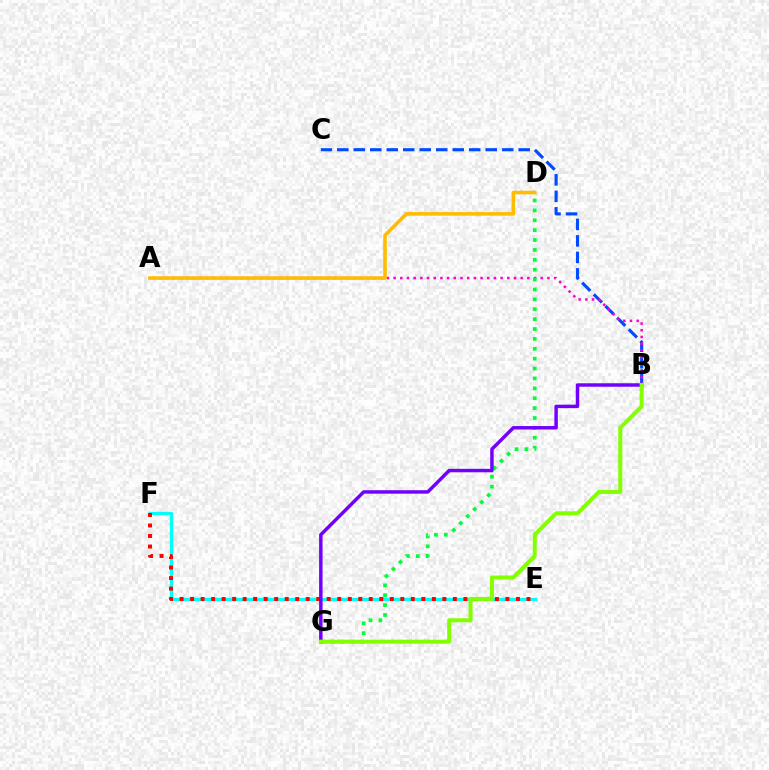{('E', 'F'): [{'color': '#00fff6', 'line_style': 'solid', 'thickness': 2.38}, {'color': '#ff0000', 'line_style': 'dotted', 'thickness': 2.86}], ('B', 'C'): [{'color': '#004bff', 'line_style': 'dashed', 'thickness': 2.24}], ('A', 'B'): [{'color': '#ff00cf', 'line_style': 'dotted', 'thickness': 1.82}], ('D', 'G'): [{'color': '#00ff39', 'line_style': 'dotted', 'thickness': 2.69}], ('B', 'G'): [{'color': '#7200ff', 'line_style': 'solid', 'thickness': 2.49}, {'color': '#84ff00', 'line_style': 'solid', 'thickness': 2.89}], ('A', 'D'): [{'color': '#ffbd00', 'line_style': 'solid', 'thickness': 2.58}]}